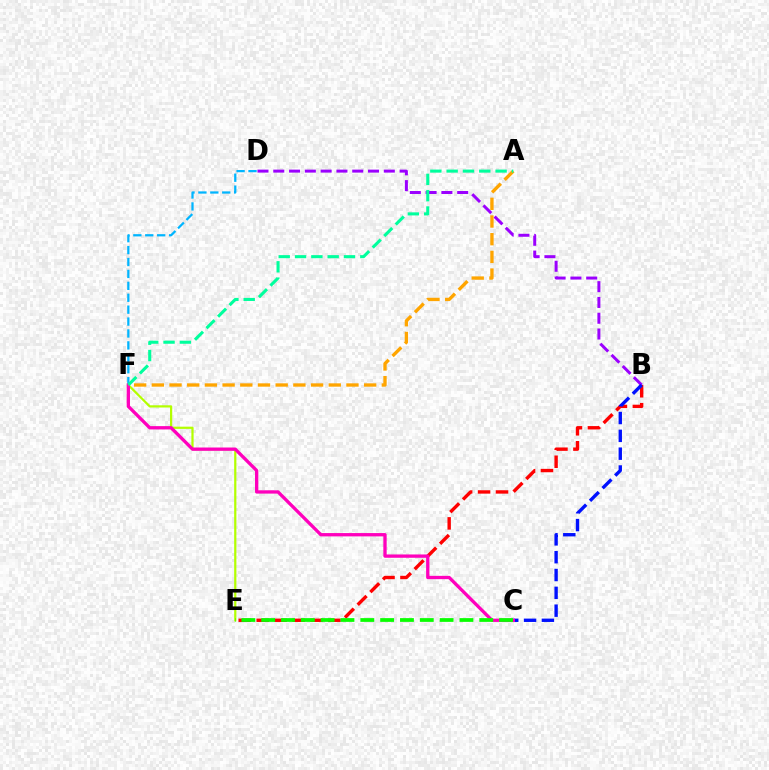{('D', 'F'): [{'color': '#00b5ff', 'line_style': 'dashed', 'thickness': 1.62}], ('E', 'F'): [{'color': '#b3ff00', 'line_style': 'solid', 'thickness': 1.6}], ('B', 'D'): [{'color': '#9b00ff', 'line_style': 'dashed', 'thickness': 2.15}], ('B', 'E'): [{'color': '#ff0000', 'line_style': 'dashed', 'thickness': 2.44}], ('B', 'C'): [{'color': '#0010ff', 'line_style': 'dashed', 'thickness': 2.42}], ('C', 'F'): [{'color': '#ff00bd', 'line_style': 'solid', 'thickness': 2.38}], ('A', 'F'): [{'color': '#ffa500', 'line_style': 'dashed', 'thickness': 2.4}, {'color': '#00ff9d', 'line_style': 'dashed', 'thickness': 2.22}], ('C', 'E'): [{'color': '#08ff00', 'line_style': 'dashed', 'thickness': 2.69}]}